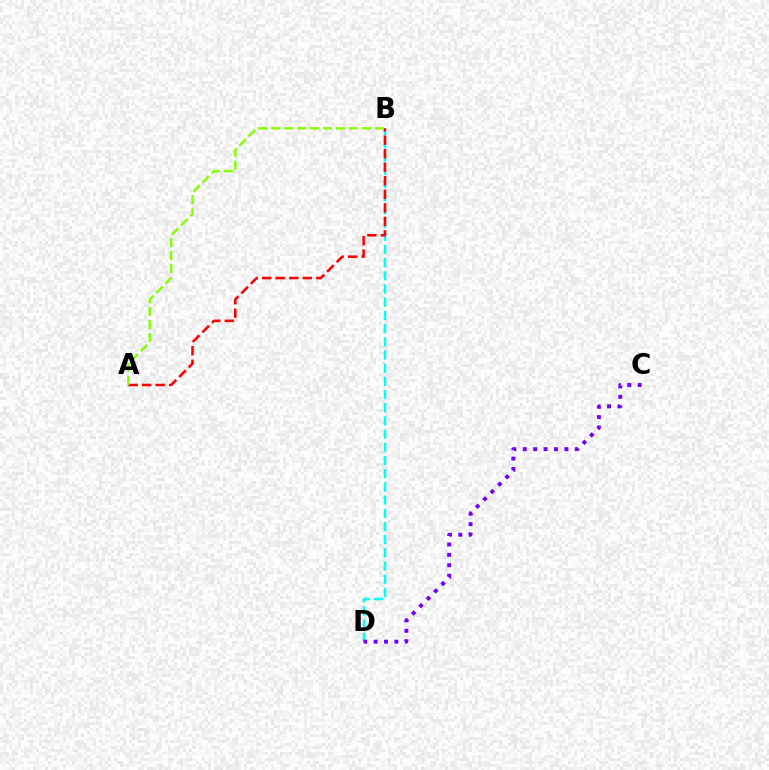{('B', 'D'): [{'color': '#00fff6', 'line_style': 'dashed', 'thickness': 1.79}], ('A', 'B'): [{'color': '#ff0000', 'line_style': 'dashed', 'thickness': 1.84}, {'color': '#84ff00', 'line_style': 'dashed', 'thickness': 1.76}], ('C', 'D'): [{'color': '#7200ff', 'line_style': 'dotted', 'thickness': 2.83}]}